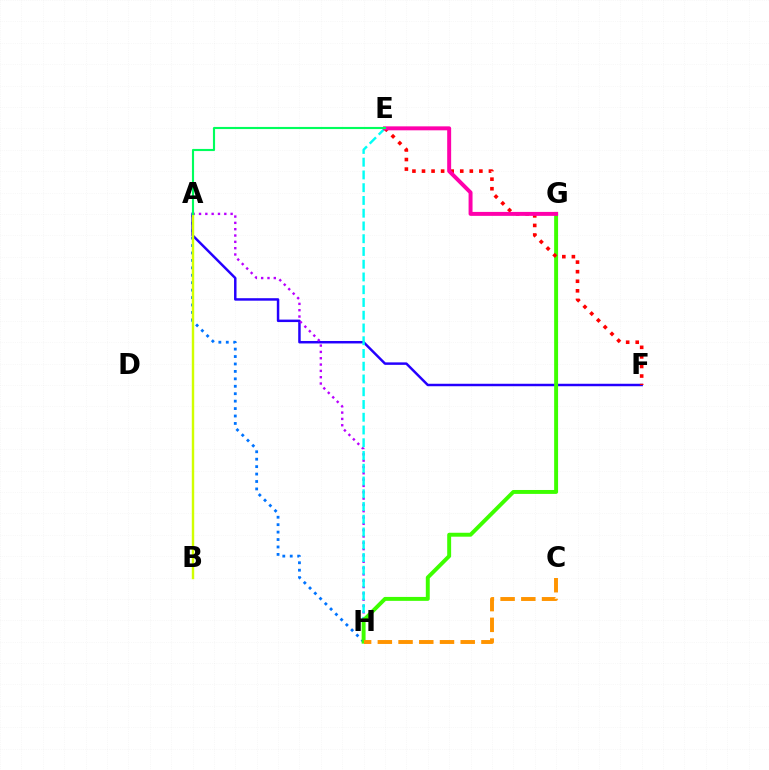{('A', 'H'): [{'color': '#0074ff', 'line_style': 'dotted', 'thickness': 2.02}, {'color': '#b900ff', 'line_style': 'dotted', 'thickness': 1.72}], ('A', 'F'): [{'color': '#2500ff', 'line_style': 'solid', 'thickness': 1.78}], ('A', 'B'): [{'color': '#d1ff00', 'line_style': 'solid', 'thickness': 1.75}], ('E', 'H'): [{'color': '#00fff6', 'line_style': 'dashed', 'thickness': 1.73}], ('G', 'H'): [{'color': '#3dff00', 'line_style': 'solid', 'thickness': 2.83}], ('E', 'F'): [{'color': '#ff0000', 'line_style': 'dotted', 'thickness': 2.6}], ('E', 'G'): [{'color': '#ff00ac', 'line_style': 'solid', 'thickness': 2.85}], ('A', 'E'): [{'color': '#00ff5c', 'line_style': 'solid', 'thickness': 1.54}], ('C', 'H'): [{'color': '#ff9400', 'line_style': 'dashed', 'thickness': 2.81}]}